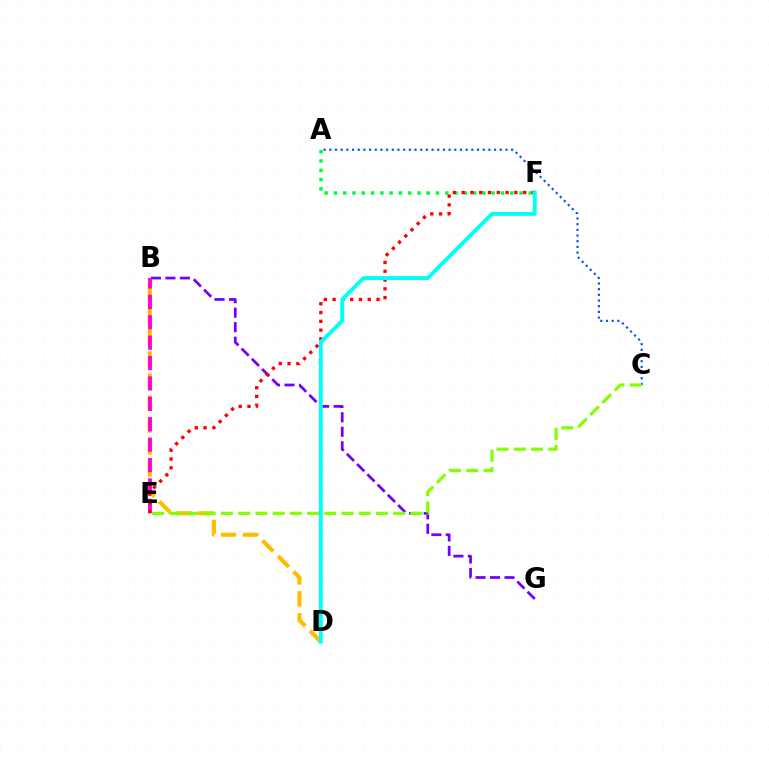{('A', 'F'): [{'color': '#00ff39', 'line_style': 'dotted', 'thickness': 2.52}], ('B', 'G'): [{'color': '#7200ff', 'line_style': 'dashed', 'thickness': 1.97}], ('B', 'D'): [{'color': '#ffbd00', 'line_style': 'dashed', 'thickness': 2.99}], ('B', 'E'): [{'color': '#ff00cf', 'line_style': 'dashed', 'thickness': 2.77}], ('E', 'F'): [{'color': '#ff0000', 'line_style': 'dotted', 'thickness': 2.39}], ('D', 'F'): [{'color': '#00fff6', 'line_style': 'solid', 'thickness': 2.81}], ('A', 'C'): [{'color': '#004bff', 'line_style': 'dotted', 'thickness': 1.54}], ('C', 'E'): [{'color': '#84ff00', 'line_style': 'dashed', 'thickness': 2.34}]}